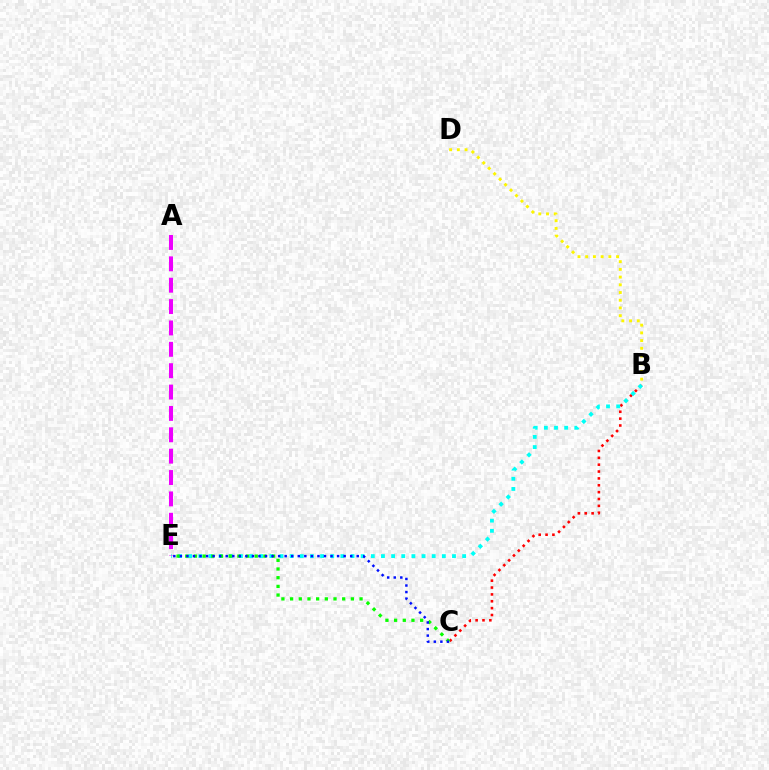{('B', 'C'): [{'color': '#ff0000', 'line_style': 'dotted', 'thickness': 1.87}], ('B', 'D'): [{'color': '#fcf500', 'line_style': 'dotted', 'thickness': 2.1}], ('B', 'E'): [{'color': '#00fff6', 'line_style': 'dotted', 'thickness': 2.76}], ('C', 'E'): [{'color': '#08ff00', 'line_style': 'dotted', 'thickness': 2.36}, {'color': '#0010ff', 'line_style': 'dotted', 'thickness': 1.78}], ('A', 'E'): [{'color': '#ee00ff', 'line_style': 'dashed', 'thickness': 2.9}]}